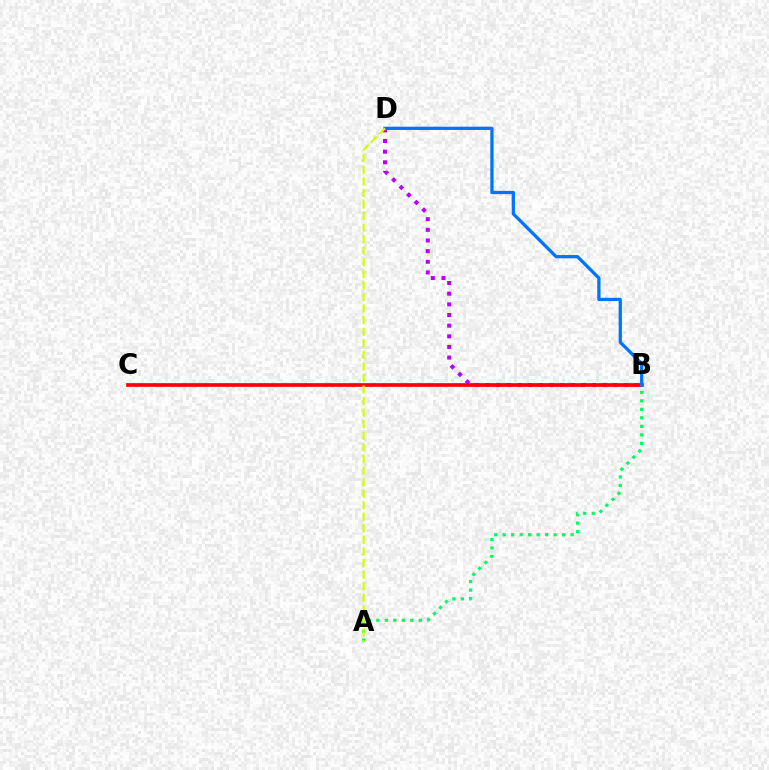{('B', 'D'): [{'color': '#b900ff', 'line_style': 'dotted', 'thickness': 2.89}, {'color': '#0074ff', 'line_style': 'solid', 'thickness': 2.35}], ('B', 'C'): [{'color': '#ff0000', 'line_style': 'solid', 'thickness': 2.65}], ('A', 'B'): [{'color': '#00ff5c', 'line_style': 'dotted', 'thickness': 2.31}], ('A', 'D'): [{'color': '#d1ff00', 'line_style': 'dashed', 'thickness': 1.57}]}